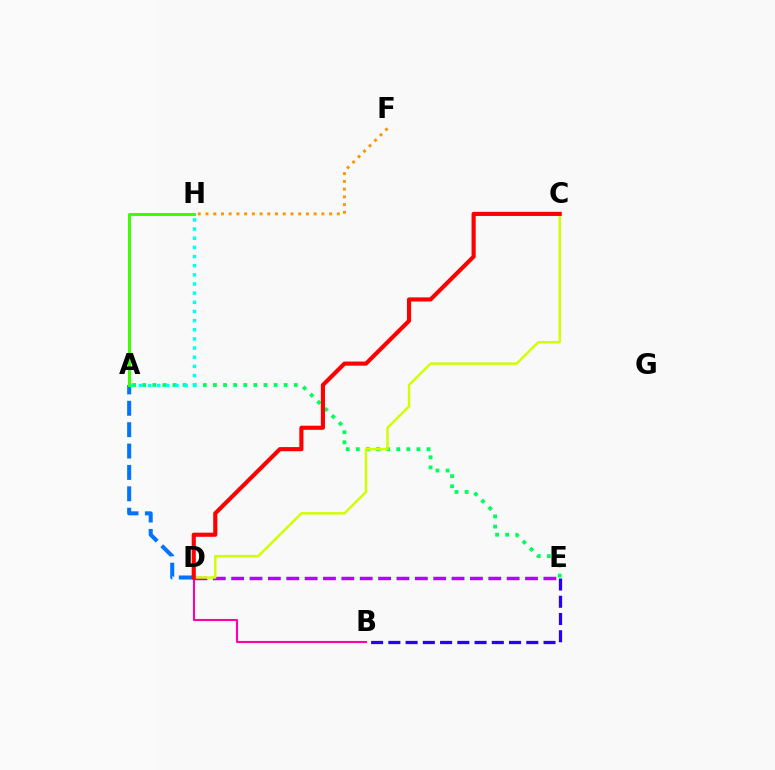{('B', 'E'): [{'color': '#2500ff', 'line_style': 'dashed', 'thickness': 2.34}], ('A', 'E'): [{'color': '#00ff5c', 'line_style': 'dotted', 'thickness': 2.75}], ('B', 'D'): [{'color': '#ff00ac', 'line_style': 'solid', 'thickness': 1.51}], ('A', 'D'): [{'color': '#0074ff', 'line_style': 'dashed', 'thickness': 2.9}], ('D', 'E'): [{'color': '#b900ff', 'line_style': 'dashed', 'thickness': 2.5}], ('C', 'D'): [{'color': '#d1ff00', 'line_style': 'solid', 'thickness': 1.77}, {'color': '#ff0000', 'line_style': 'solid', 'thickness': 2.97}], ('A', 'H'): [{'color': '#00fff6', 'line_style': 'dotted', 'thickness': 2.49}, {'color': '#3dff00', 'line_style': 'solid', 'thickness': 2.16}], ('F', 'H'): [{'color': '#ff9400', 'line_style': 'dotted', 'thickness': 2.1}]}